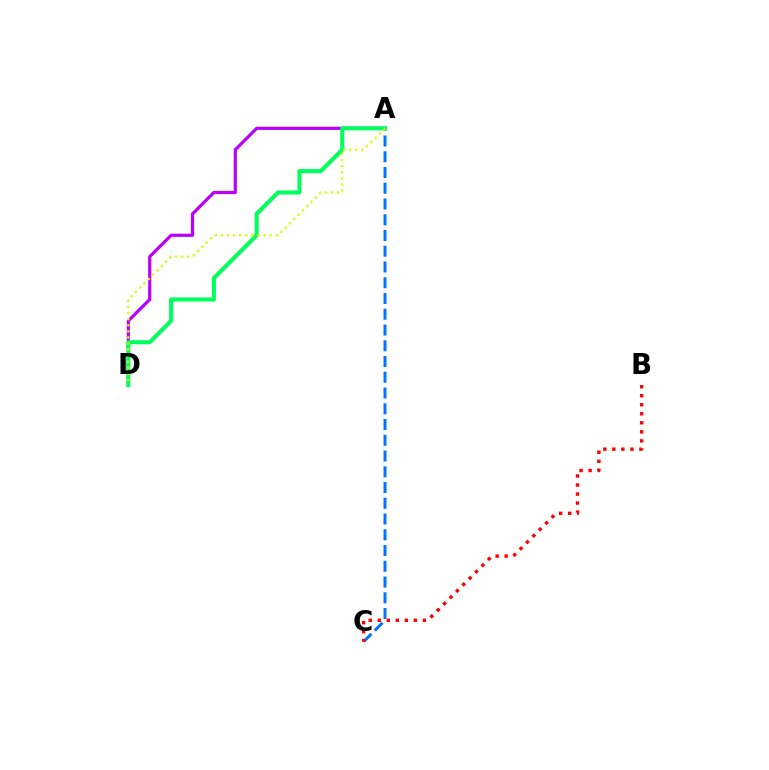{('A', 'D'): [{'color': '#b900ff', 'line_style': 'solid', 'thickness': 2.3}, {'color': '#00ff5c', 'line_style': 'solid', 'thickness': 2.93}, {'color': '#d1ff00', 'line_style': 'dotted', 'thickness': 1.65}], ('A', 'C'): [{'color': '#0074ff', 'line_style': 'dashed', 'thickness': 2.14}], ('B', 'C'): [{'color': '#ff0000', 'line_style': 'dotted', 'thickness': 2.45}]}